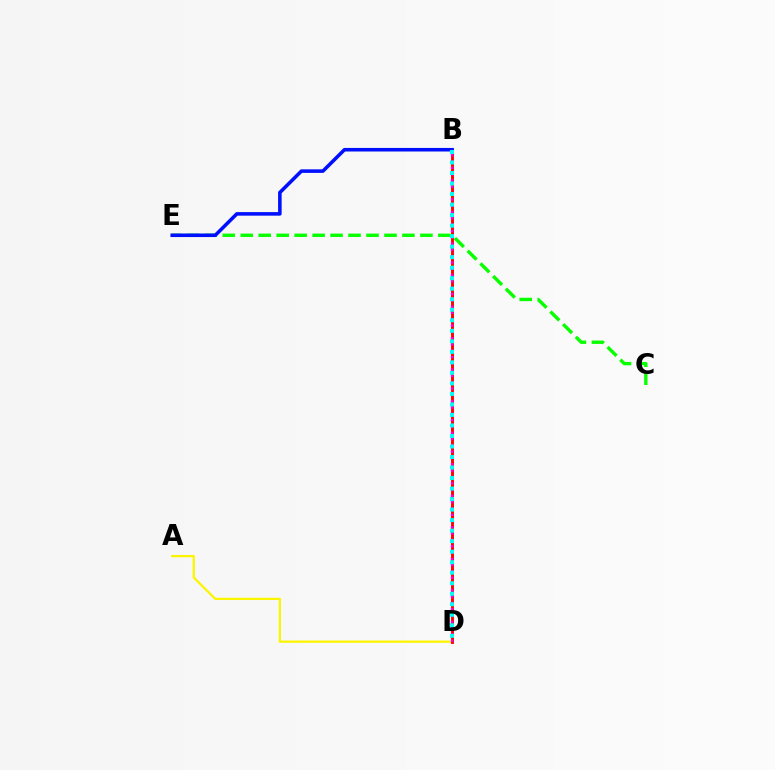{('A', 'D'): [{'color': '#fcf500', 'line_style': 'solid', 'thickness': 1.63}], ('B', 'D'): [{'color': '#ff0000', 'line_style': 'solid', 'thickness': 2.08}, {'color': '#ee00ff', 'line_style': 'dotted', 'thickness': 1.71}, {'color': '#00fff6', 'line_style': 'dotted', 'thickness': 2.86}], ('C', 'E'): [{'color': '#08ff00', 'line_style': 'dashed', 'thickness': 2.44}], ('B', 'E'): [{'color': '#0010ff', 'line_style': 'solid', 'thickness': 2.56}]}